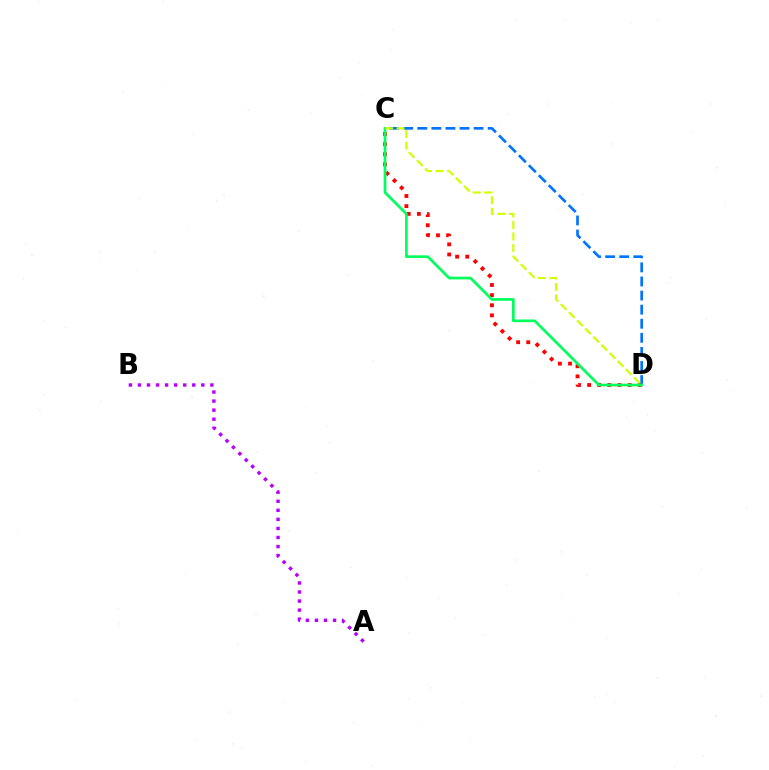{('C', 'D'): [{'color': '#ff0000', 'line_style': 'dotted', 'thickness': 2.75}, {'color': '#0074ff', 'line_style': 'dashed', 'thickness': 1.91}, {'color': '#00ff5c', 'line_style': 'solid', 'thickness': 1.95}, {'color': '#d1ff00', 'line_style': 'dashed', 'thickness': 1.57}], ('A', 'B'): [{'color': '#b900ff', 'line_style': 'dotted', 'thickness': 2.46}]}